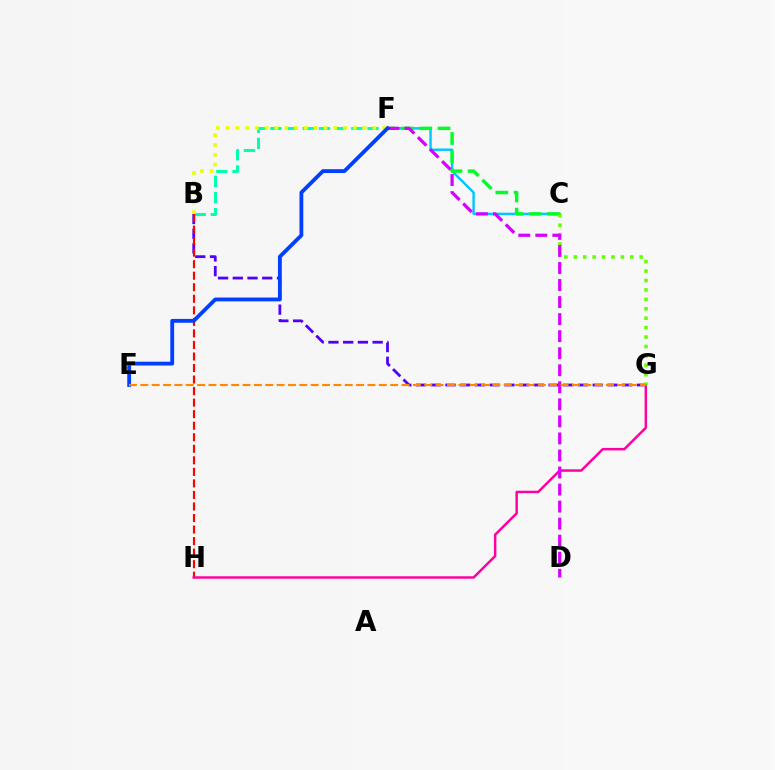{('B', 'F'): [{'color': '#00ffaf', 'line_style': 'dashed', 'thickness': 2.2}, {'color': '#eeff00', 'line_style': 'dotted', 'thickness': 2.66}], ('C', 'F'): [{'color': '#00c7ff', 'line_style': 'solid', 'thickness': 1.76}, {'color': '#00ff27', 'line_style': 'dashed', 'thickness': 2.48}], ('B', 'G'): [{'color': '#4f00ff', 'line_style': 'dashed', 'thickness': 2.0}], ('B', 'H'): [{'color': '#ff0000', 'line_style': 'dashed', 'thickness': 1.57}], ('G', 'H'): [{'color': '#ff00a0', 'line_style': 'solid', 'thickness': 1.78}], ('C', 'G'): [{'color': '#66ff00', 'line_style': 'dotted', 'thickness': 2.56}], ('D', 'F'): [{'color': '#d600ff', 'line_style': 'dashed', 'thickness': 2.32}], ('E', 'F'): [{'color': '#003fff', 'line_style': 'solid', 'thickness': 2.75}], ('E', 'G'): [{'color': '#ff8800', 'line_style': 'dashed', 'thickness': 1.54}]}